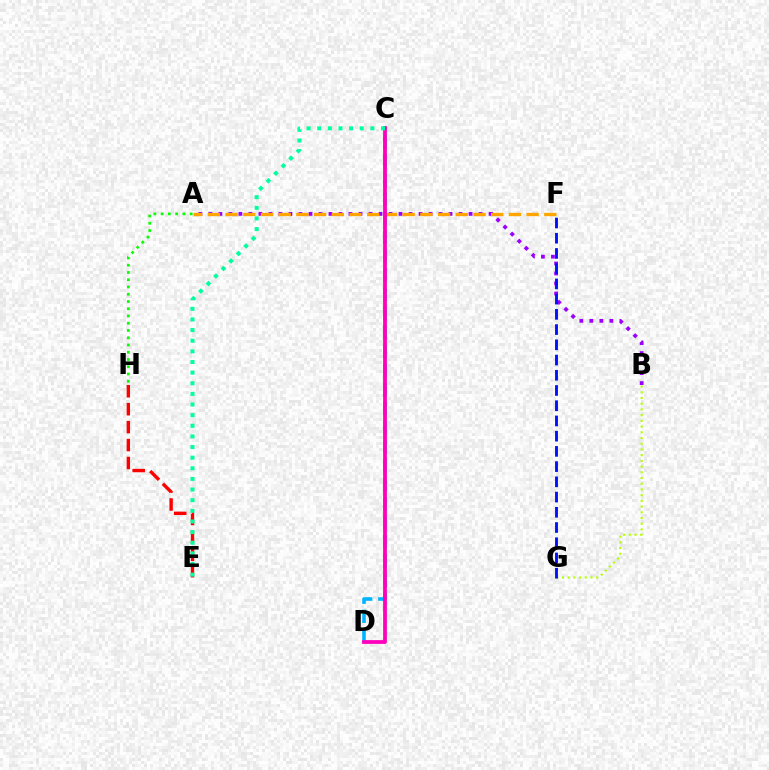{('B', 'G'): [{'color': '#b3ff00', 'line_style': 'dotted', 'thickness': 1.55}], ('C', 'D'): [{'color': '#00b5ff', 'line_style': 'dashed', 'thickness': 2.59}, {'color': '#ff00bd', 'line_style': 'solid', 'thickness': 2.72}], ('E', 'H'): [{'color': '#ff0000', 'line_style': 'dashed', 'thickness': 2.44}], ('A', 'B'): [{'color': '#9b00ff', 'line_style': 'dotted', 'thickness': 2.72}], ('A', 'F'): [{'color': '#ffa500', 'line_style': 'dashed', 'thickness': 2.41}], ('A', 'H'): [{'color': '#08ff00', 'line_style': 'dotted', 'thickness': 1.97}], ('F', 'G'): [{'color': '#0010ff', 'line_style': 'dashed', 'thickness': 2.07}], ('C', 'E'): [{'color': '#00ff9d', 'line_style': 'dotted', 'thickness': 2.89}]}